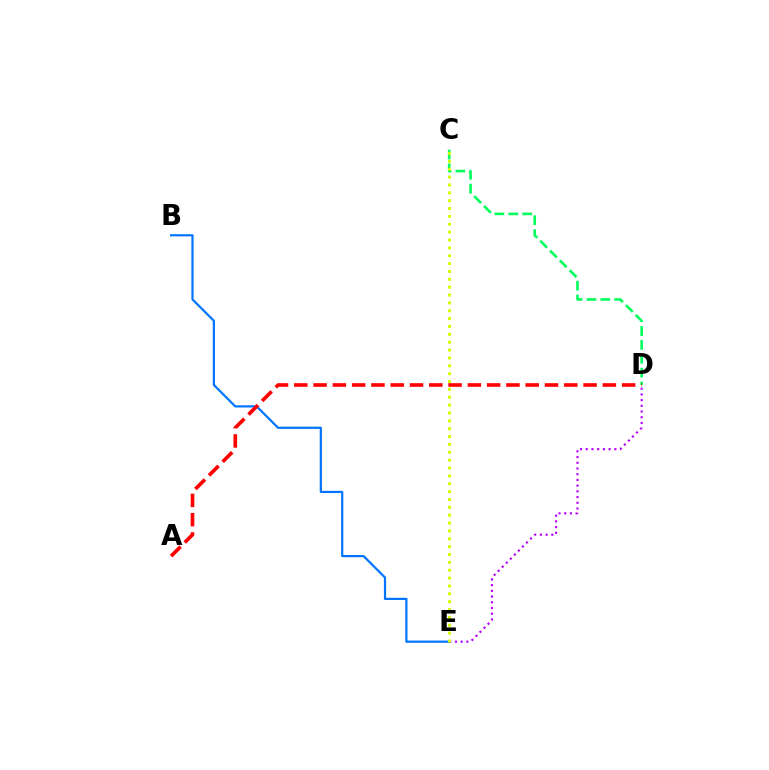{('D', 'E'): [{'color': '#b900ff', 'line_style': 'dotted', 'thickness': 1.55}], ('C', 'D'): [{'color': '#00ff5c', 'line_style': 'dashed', 'thickness': 1.88}], ('B', 'E'): [{'color': '#0074ff', 'line_style': 'solid', 'thickness': 1.58}], ('C', 'E'): [{'color': '#d1ff00', 'line_style': 'dotted', 'thickness': 2.14}], ('A', 'D'): [{'color': '#ff0000', 'line_style': 'dashed', 'thickness': 2.62}]}